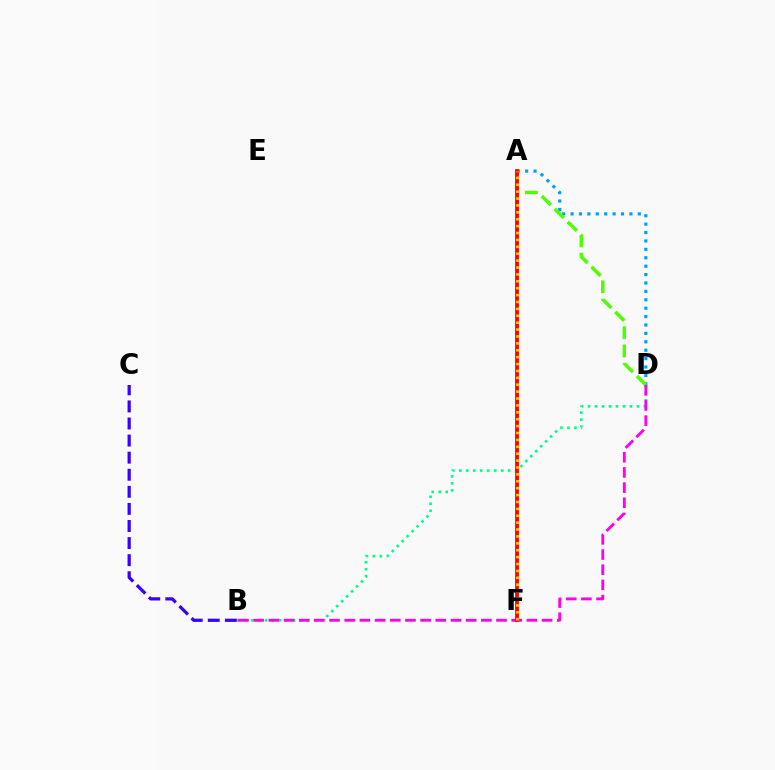{('A', 'D'): [{'color': '#009eff', 'line_style': 'dotted', 'thickness': 2.28}, {'color': '#4fff00', 'line_style': 'dashed', 'thickness': 2.48}], ('B', 'D'): [{'color': '#00ff86', 'line_style': 'dotted', 'thickness': 1.9}, {'color': '#ff00ed', 'line_style': 'dashed', 'thickness': 2.06}], ('A', 'F'): [{'color': '#ff0000', 'line_style': 'solid', 'thickness': 2.72}, {'color': '#ffd500', 'line_style': 'dotted', 'thickness': 1.87}], ('B', 'C'): [{'color': '#3700ff', 'line_style': 'dashed', 'thickness': 2.32}]}